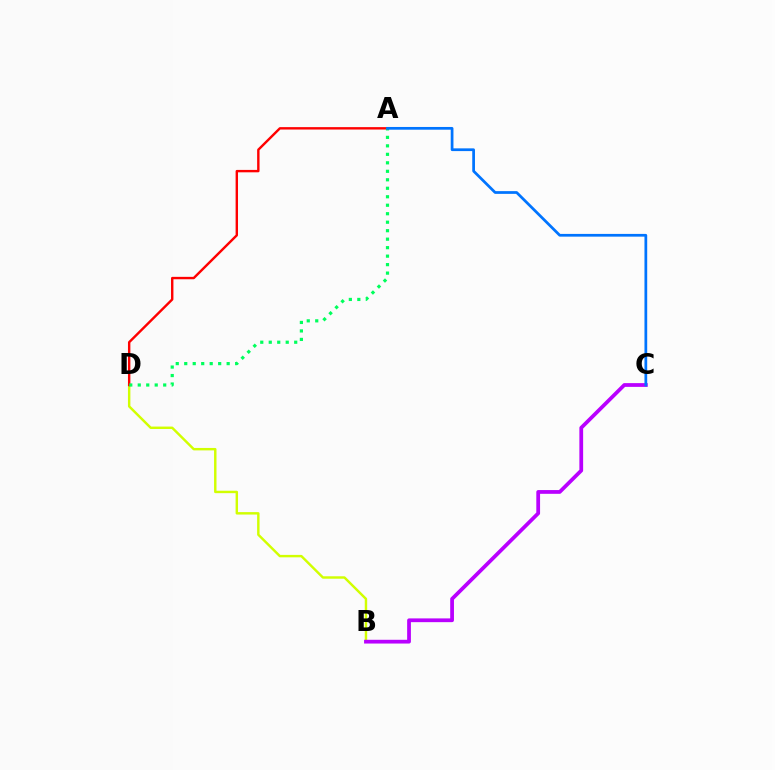{('B', 'D'): [{'color': '#d1ff00', 'line_style': 'solid', 'thickness': 1.75}], ('A', 'D'): [{'color': '#ff0000', 'line_style': 'solid', 'thickness': 1.73}, {'color': '#00ff5c', 'line_style': 'dotted', 'thickness': 2.31}], ('B', 'C'): [{'color': '#b900ff', 'line_style': 'solid', 'thickness': 2.7}], ('A', 'C'): [{'color': '#0074ff', 'line_style': 'solid', 'thickness': 1.97}]}